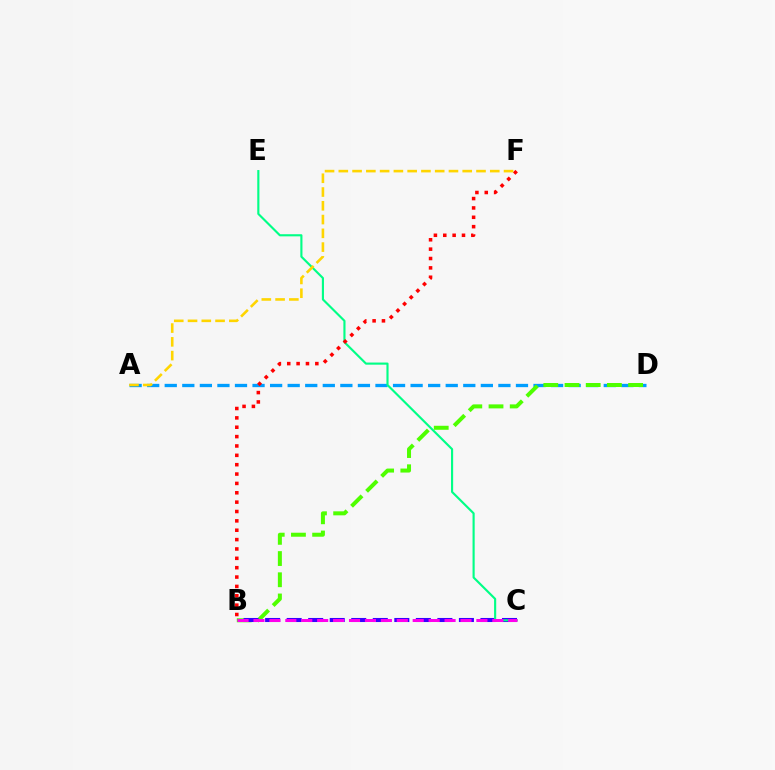{('A', 'D'): [{'color': '#009eff', 'line_style': 'dashed', 'thickness': 2.39}], ('B', 'D'): [{'color': '#4fff00', 'line_style': 'dashed', 'thickness': 2.88}], ('B', 'C'): [{'color': '#3700ff', 'line_style': 'dashed', 'thickness': 2.93}, {'color': '#ff00ed', 'line_style': 'dashed', 'thickness': 2.16}], ('C', 'E'): [{'color': '#00ff86', 'line_style': 'solid', 'thickness': 1.54}], ('B', 'F'): [{'color': '#ff0000', 'line_style': 'dotted', 'thickness': 2.54}], ('A', 'F'): [{'color': '#ffd500', 'line_style': 'dashed', 'thickness': 1.87}]}